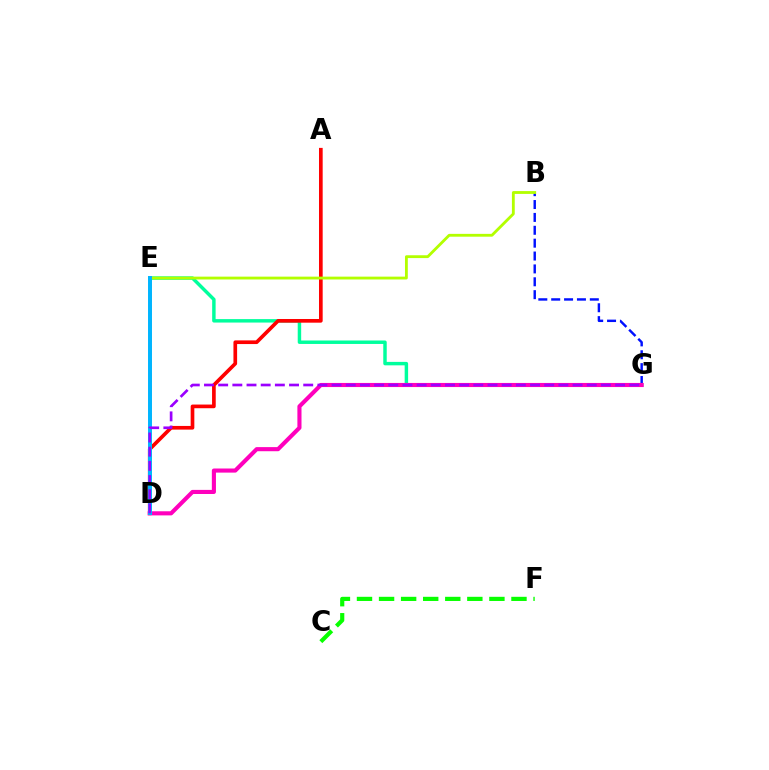{('E', 'G'): [{'color': '#00ff9d', 'line_style': 'solid', 'thickness': 2.49}], ('D', 'E'): [{'color': '#ffa500', 'line_style': 'dashed', 'thickness': 1.83}, {'color': '#00b5ff', 'line_style': 'solid', 'thickness': 2.85}], ('A', 'D'): [{'color': '#ff0000', 'line_style': 'solid', 'thickness': 2.64}], ('B', 'G'): [{'color': '#0010ff', 'line_style': 'dashed', 'thickness': 1.75}], ('B', 'E'): [{'color': '#b3ff00', 'line_style': 'solid', 'thickness': 2.04}], ('D', 'G'): [{'color': '#ff00bd', 'line_style': 'solid', 'thickness': 2.96}, {'color': '#9b00ff', 'line_style': 'dashed', 'thickness': 1.93}], ('C', 'F'): [{'color': '#08ff00', 'line_style': 'dashed', 'thickness': 3.0}]}